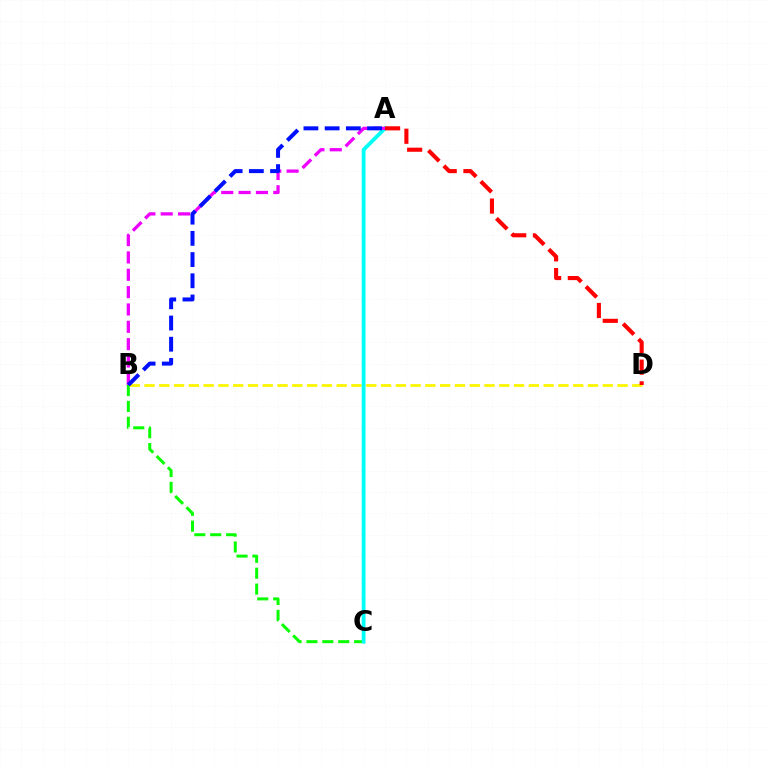{('B', 'C'): [{'color': '#08ff00', 'line_style': 'dashed', 'thickness': 2.16}], ('B', 'D'): [{'color': '#fcf500', 'line_style': 'dashed', 'thickness': 2.01}], ('A', 'C'): [{'color': '#00fff6', 'line_style': 'solid', 'thickness': 2.75}], ('A', 'B'): [{'color': '#ee00ff', 'line_style': 'dashed', 'thickness': 2.36}, {'color': '#0010ff', 'line_style': 'dashed', 'thickness': 2.88}], ('A', 'D'): [{'color': '#ff0000', 'line_style': 'dashed', 'thickness': 2.95}]}